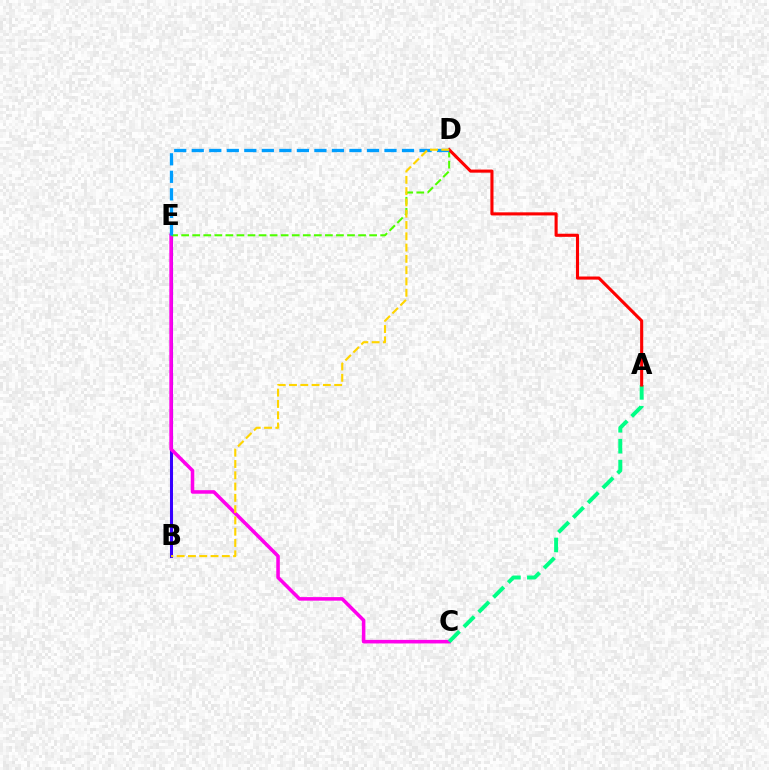{('B', 'E'): [{'color': '#3700ff', 'line_style': 'solid', 'thickness': 2.2}], ('C', 'E'): [{'color': '#ff00ed', 'line_style': 'solid', 'thickness': 2.56}], ('D', 'E'): [{'color': '#4fff00', 'line_style': 'dashed', 'thickness': 1.5}, {'color': '#009eff', 'line_style': 'dashed', 'thickness': 2.38}], ('A', 'C'): [{'color': '#00ff86', 'line_style': 'dashed', 'thickness': 2.84}], ('A', 'D'): [{'color': '#ff0000', 'line_style': 'solid', 'thickness': 2.23}], ('B', 'D'): [{'color': '#ffd500', 'line_style': 'dashed', 'thickness': 1.53}]}